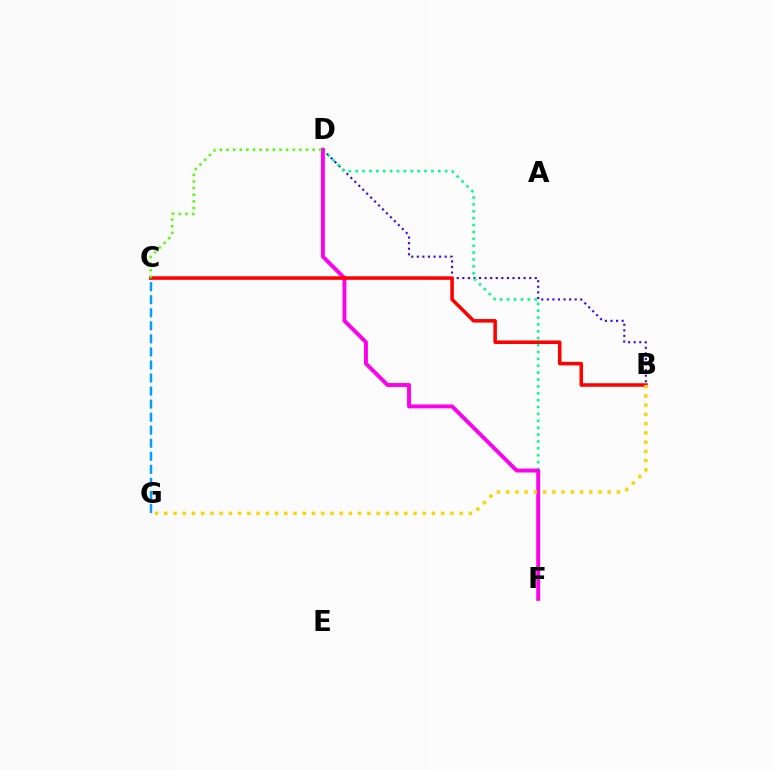{('B', 'D'): [{'color': '#3700ff', 'line_style': 'dotted', 'thickness': 1.51}], ('D', 'F'): [{'color': '#00ff86', 'line_style': 'dotted', 'thickness': 1.87}, {'color': '#ff00ed', 'line_style': 'solid', 'thickness': 2.82}], ('C', 'G'): [{'color': '#009eff', 'line_style': 'dashed', 'thickness': 1.77}], ('B', 'C'): [{'color': '#ff0000', 'line_style': 'solid', 'thickness': 2.54}], ('C', 'D'): [{'color': '#4fff00', 'line_style': 'dotted', 'thickness': 1.8}], ('B', 'G'): [{'color': '#ffd500', 'line_style': 'dotted', 'thickness': 2.51}]}